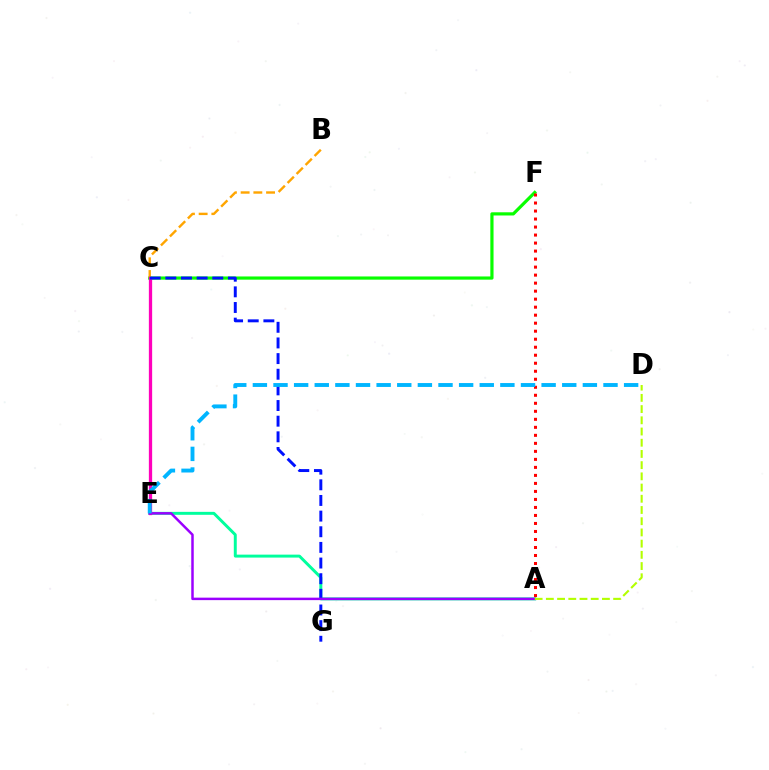{('C', 'F'): [{'color': '#08ff00', 'line_style': 'solid', 'thickness': 2.3}], ('B', 'C'): [{'color': '#ffa500', 'line_style': 'dashed', 'thickness': 1.73}], ('A', 'F'): [{'color': '#ff0000', 'line_style': 'dotted', 'thickness': 2.18}], ('A', 'E'): [{'color': '#00ff9d', 'line_style': 'solid', 'thickness': 2.13}, {'color': '#9b00ff', 'line_style': 'solid', 'thickness': 1.79}], ('C', 'E'): [{'color': '#ff00bd', 'line_style': 'solid', 'thickness': 2.36}], ('C', 'G'): [{'color': '#0010ff', 'line_style': 'dashed', 'thickness': 2.13}], ('D', 'E'): [{'color': '#00b5ff', 'line_style': 'dashed', 'thickness': 2.8}], ('A', 'D'): [{'color': '#b3ff00', 'line_style': 'dashed', 'thickness': 1.52}]}